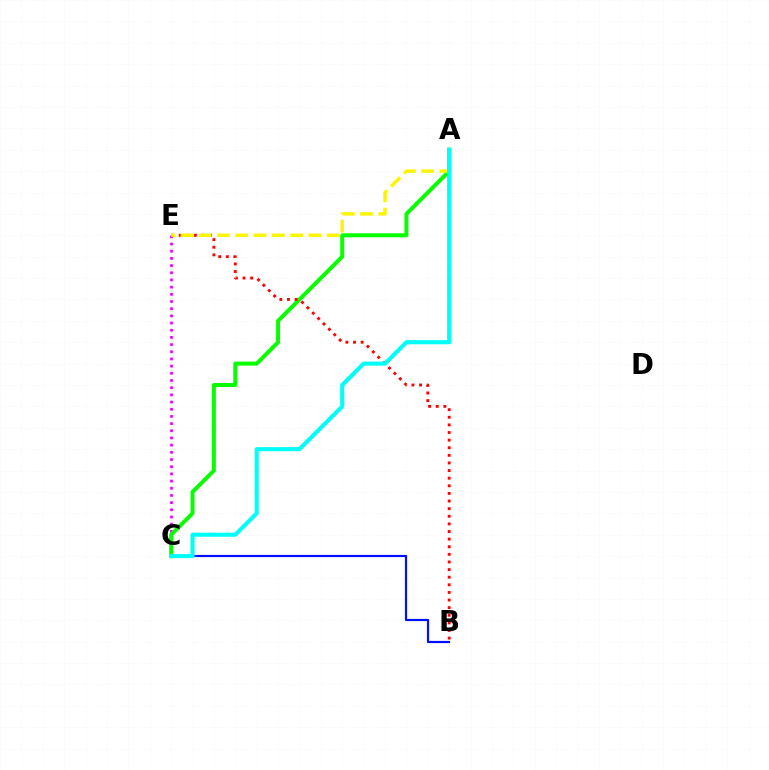{('C', 'E'): [{'color': '#ee00ff', 'line_style': 'dotted', 'thickness': 1.95}], ('B', 'C'): [{'color': '#0010ff', 'line_style': 'solid', 'thickness': 1.58}], ('A', 'C'): [{'color': '#08ff00', 'line_style': 'solid', 'thickness': 2.87}, {'color': '#00fff6', 'line_style': 'solid', 'thickness': 2.95}], ('B', 'E'): [{'color': '#ff0000', 'line_style': 'dotted', 'thickness': 2.07}], ('A', 'E'): [{'color': '#fcf500', 'line_style': 'dashed', 'thickness': 2.48}]}